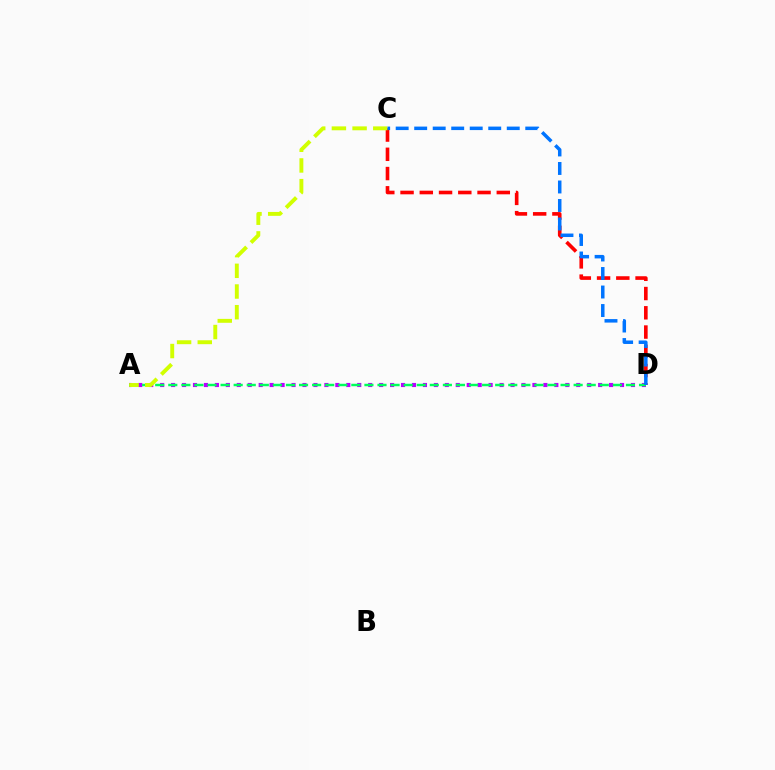{('A', 'D'): [{'color': '#b900ff', 'line_style': 'dotted', 'thickness': 2.97}, {'color': '#00ff5c', 'line_style': 'dashed', 'thickness': 1.78}], ('C', 'D'): [{'color': '#ff0000', 'line_style': 'dashed', 'thickness': 2.62}, {'color': '#0074ff', 'line_style': 'dashed', 'thickness': 2.51}], ('A', 'C'): [{'color': '#d1ff00', 'line_style': 'dashed', 'thickness': 2.81}]}